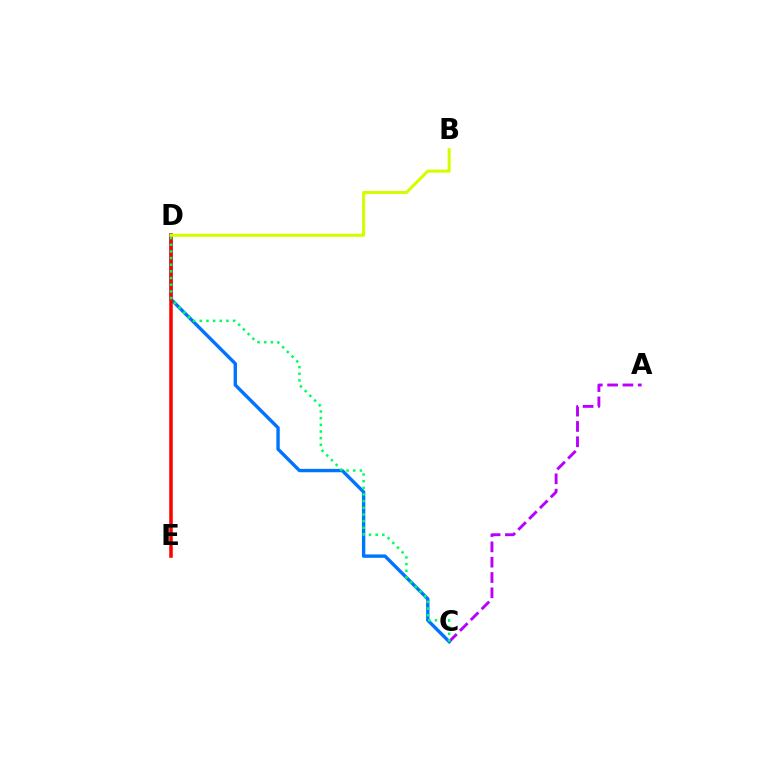{('A', 'C'): [{'color': '#b900ff', 'line_style': 'dashed', 'thickness': 2.08}], ('C', 'D'): [{'color': '#0074ff', 'line_style': 'solid', 'thickness': 2.43}, {'color': '#00ff5c', 'line_style': 'dotted', 'thickness': 1.81}], ('D', 'E'): [{'color': '#ff0000', 'line_style': 'solid', 'thickness': 2.53}], ('B', 'D'): [{'color': '#d1ff00', 'line_style': 'solid', 'thickness': 2.21}]}